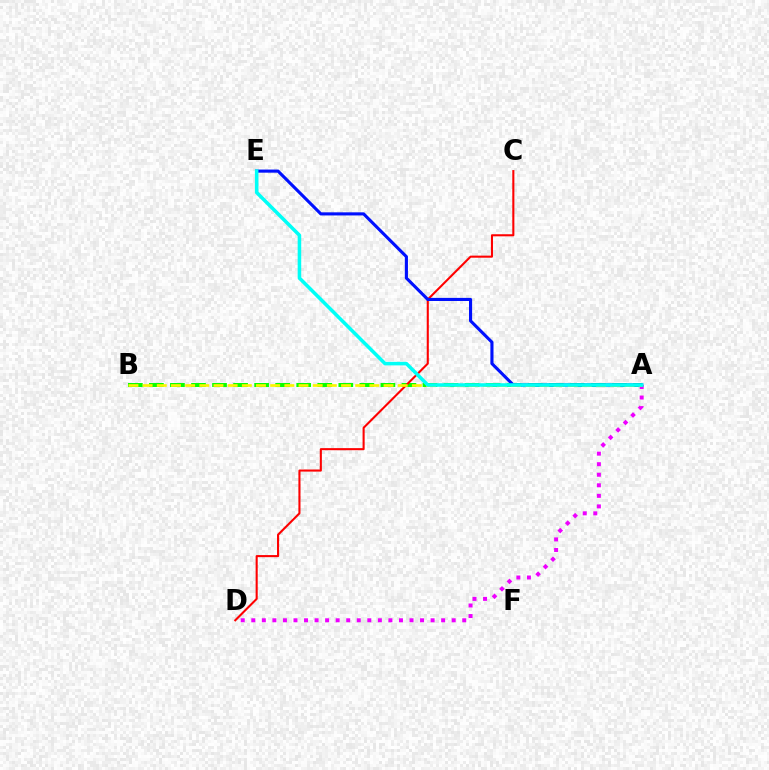{('A', 'B'): [{'color': '#08ff00', 'line_style': 'dashed', 'thickness': 2.86}, {'color': '#fcf500', 'line_style': 'dashed', 'thickness': 1.93}], ('A', 'D'): [{'color': '#ee00ff', 'line_style': 'dotted', 'thickness': 2.87}], ('C', 'D'): [{'color': '#ff0000', 'line_style': 'solid', 'thickness': 1.5}], ('A', 'E'): [{'color': '#0010ff', 'line_style': 'solid', 'thickness': 2.24}, {'color': '#00fff6', 'line_style': 'solid', 'thickness': 2.55}]}